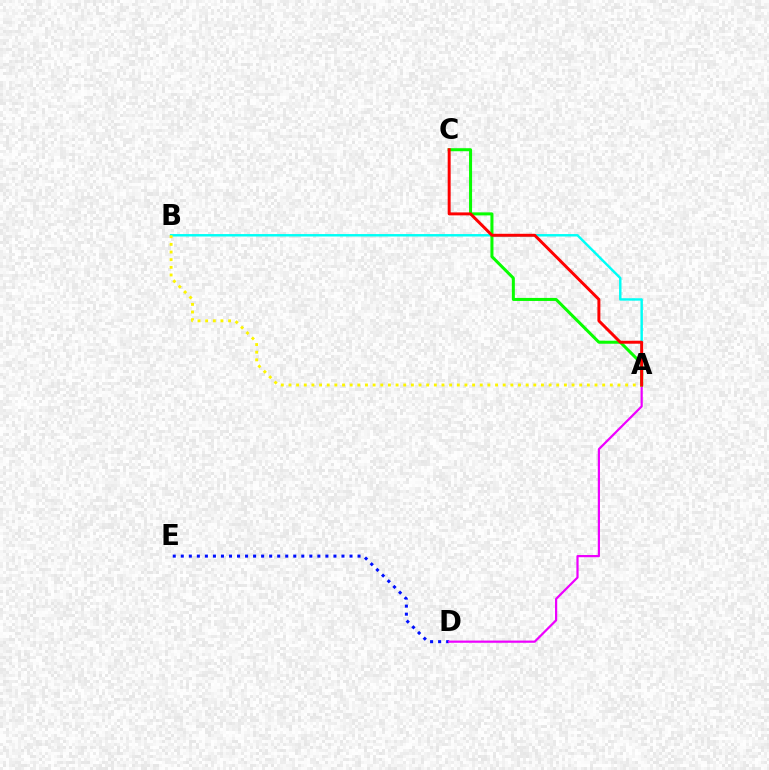{('A', 'B'): [{'color': '#00fff6', 'line_style': 'solid', 'thickness': 1.76}, {'color': '#fcf500', 'line_style': 'dotted', 'thickness': 2.08}], ('D', 'E'): [{'color': '#0010ff', 'line_style': 'dotted', 'thickness': 2.18}], ('A', 'D'): [{'color': '#ee00ff', 'line_style': 'solid', 'thickness': 1.59}], ('A', 'C'): [{'color': '#08ff00', 'line_style': 'solid', 'thickness': 2.18}, {'color': '#ff0000', 'line_style': 'solid', 'thickness': 2.14}]}